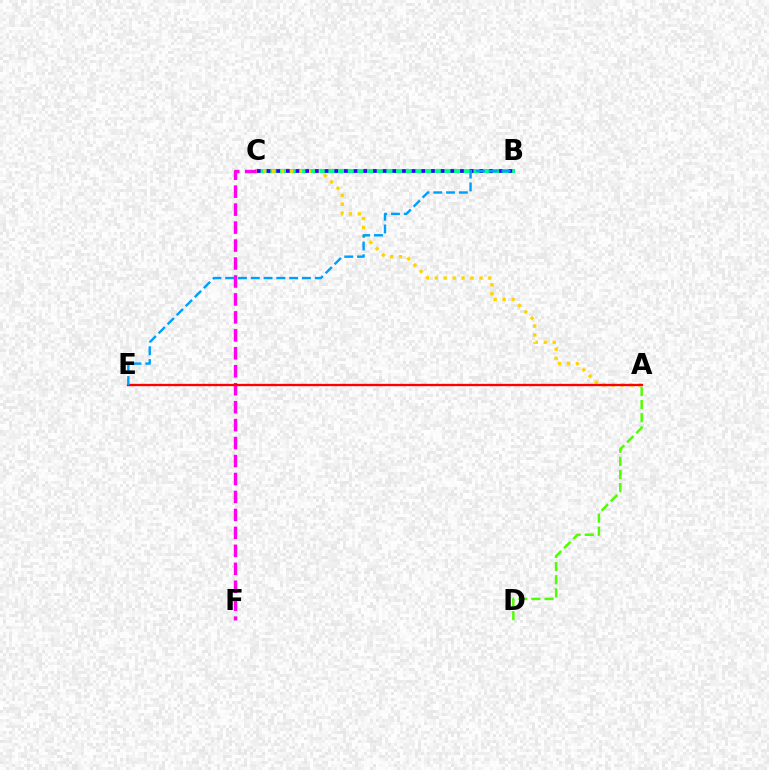{('B', 'C'): [{'color': '#00ff86', 'line_style': 'solid', 'thickness': 2.93}, {'color': '#3700ff', 'line_style': 'dotted', 'thickness': 2.63}], ('C', 'F'): [{'color': '#ff00ed', 'line_style': 'dashed', 'thickness': 2.44}], ('A', 'C'): [{'color': '#ffd500', 'line_style': 'dotted', 'thickness': 2.42}], ('A', 'D'): [{'color': '#4fff00', 'line_style': 'dashed', 'thickness': 1.78}], ('A', 'E'): [{'color': '#ff0000', 'line_style': 'solid', 'thickness': 1.67}], ('B', 'E'): [{'color': '#009eff', 'line_style': 'dashed', 'thickness': 1.74}]}